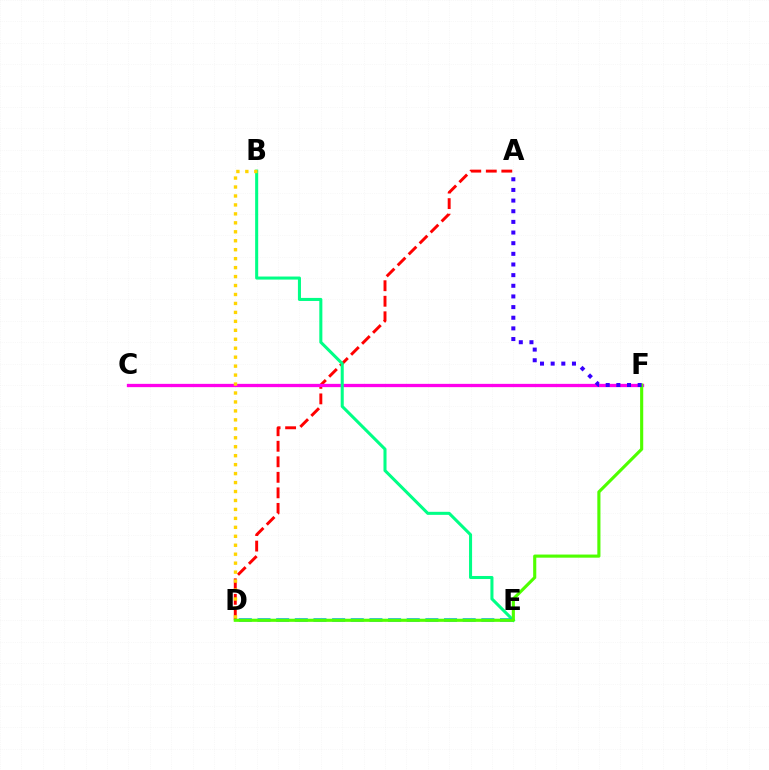{('A', 'D'): [{'color': '#ff0000', 'line_style': 'dashed', 'thickness': 2.11}], ('C', 'F'): [{'color': '#ff00ed', 'line_style': 'solid', 'thickness': 2.37}], ('B', 'E'): [{'color': '#00ff86', 'line_style': 'solid', 'thickness': 2.2}], ('D', 'E'): [{'color': '#009eff', 'line_style': 'dashed', 'thickness': 2.53}], ('B', 'D'): [{'color': '#ffd500', 'line_style': 'dotted', 'thickness': 2.43}], ('D', 'F'): [{'color': '#4fff00', 'line_style': 'solid', 'thickness': 2.25}], ('A', 'F'): [{'color': '#3700ff', 'line_style': 'dotted', 'thickness': 2.89}]}